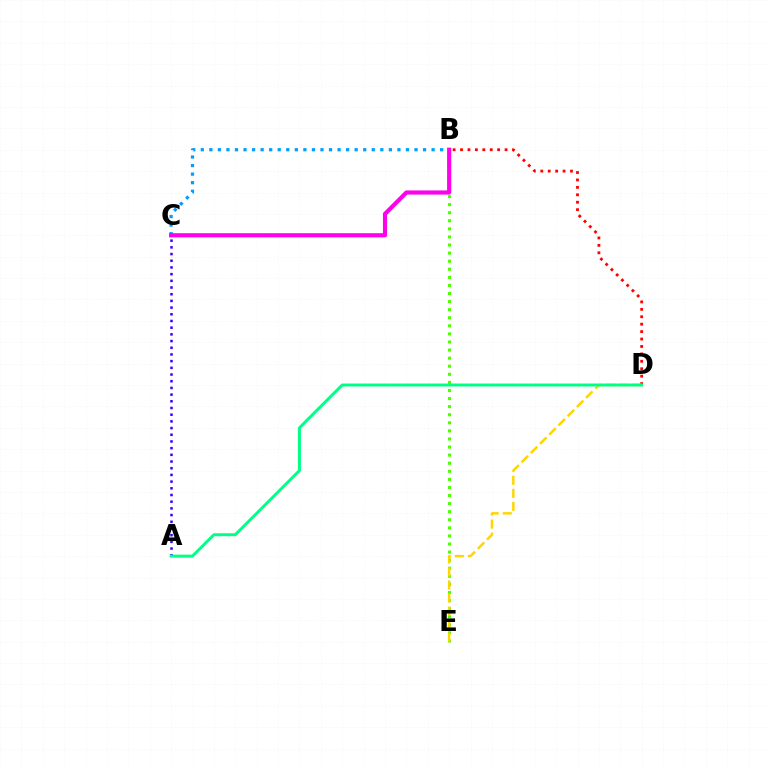{('B', 'C'): [{'color': '#009eff', 'line_style': 'dotted', 'thickness': 2.32}, {'color': '#ff00ed', 'line_style': 'solid', 'thickness': 2.99}], ('B', 'E'): [{'color': '#4fff00', 'line_style': 'dotted', 'thickness': 2.2}], ('A', 'C'): [{'color': '#3700ff', 'line_style': 'dotted', 'thickness': 1.82}], ('B', 'D'): [{'color': '#ff0000', 'line_style': 'dotted', 'thickness': 2.02}], ('D', 'E'): [{'color': '#ffd500', 'line_style': 'dashed', 'thickness': 1.77}], ('A', 'D'): [{'color': '#00ff86', 'line_style': 'solid', 'thickness': 2.13}]}